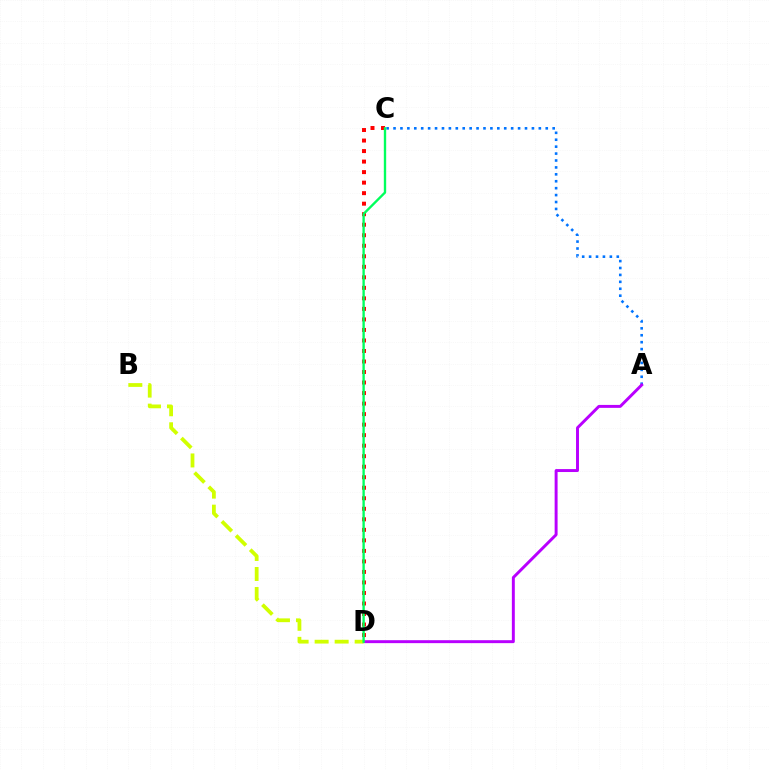{('A', 'C'): [{'color': '#0074ff', 'line_style': 'dotted', 'thickness': 1.88}], ('A', 'D'): [{'color': '#b900ff', 'line_style': 'solid', 'thickness': 2.12}], ('B', 'D'): [{'color': '#d1ff00', 'line_style': 'dashed', 'thickness': 2.72}], ('C', 'D'): [{'color': '#ff0000', 'line_style': 'dotted', 'thickness': 2.86}, {'color': '#00ff5c', 'line_style': 'solid', 'thickness': 1.7}]}